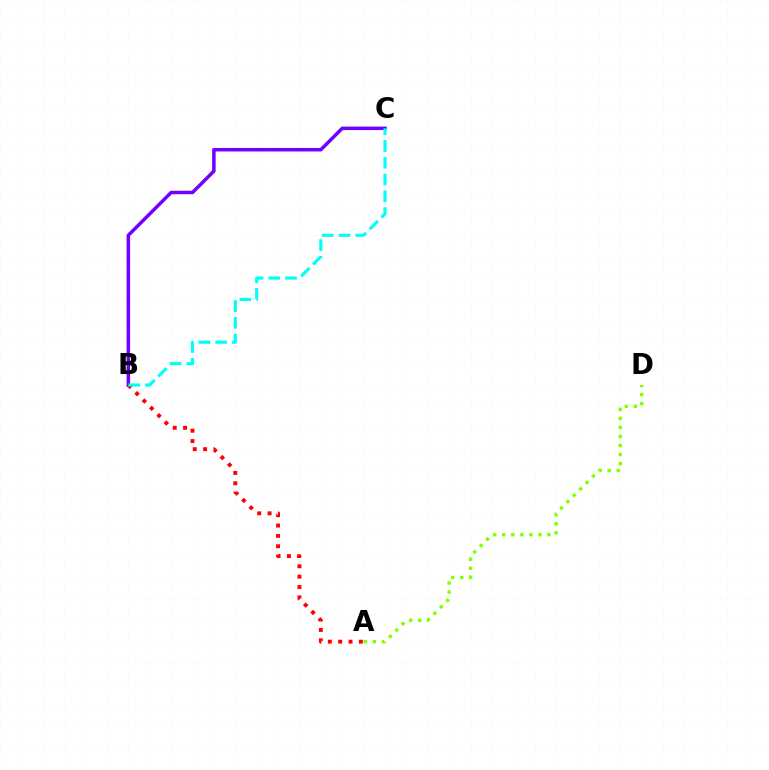{('A', 'D'): [{'color': '#84ff00', 'line_style': 'dotted', 'thickness': 2.45}], ('B', 'C'): [{'color': '#7200ff', 'line_style': 'solid', 'thickness': 2.52}, {'color': '#00fff6', 'line_style': 'dashed', 'thickness': 2.28}], ('A', 'B'): [{'color': '#ff0000', 'line_style': 'dotted', 'thickness': 2.81}]}